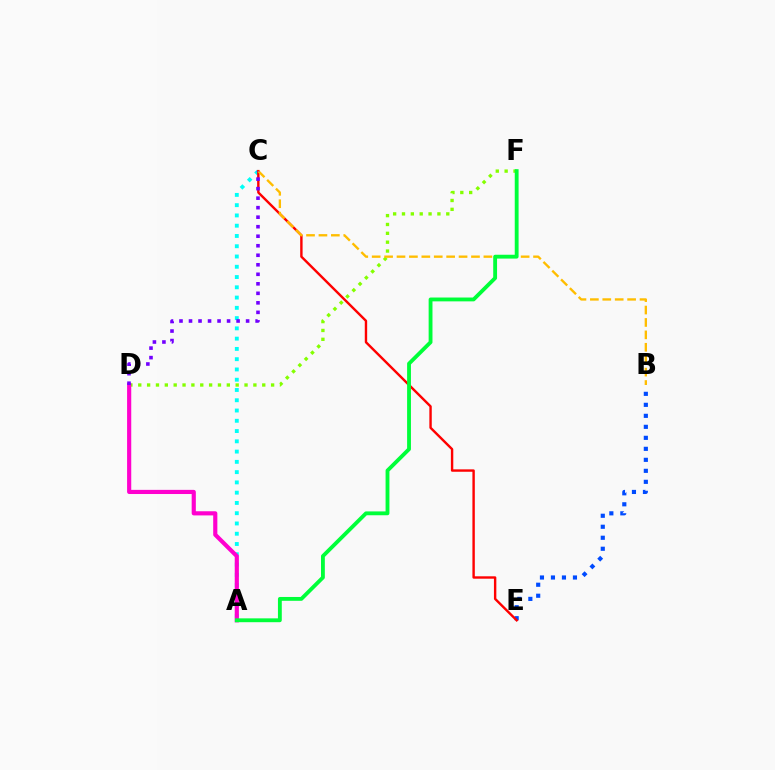{('B', 'E'): [{'color': '#004bff', 'line_style': 'dotted', 'thickness': 2.99}], ('D', 'F'): [{'color': '#84ff00', 'line_style': 'dotted', 'thickness': 2.41}], ('A', 'C'): [{'color': '#00fff6', 'line_style': 'dotted', 'thickness': 2.79}], ('C', 'E'): [{'color': '#ff0000', 'line_style': 'solid', 'thickness': 1.73}], ('B', 'C'): [{'color': '#ffbd00', 'line_style': 'dashed', 'thickness': 1.69}], ('A', 'D'): [{'color': '#ff00cf', 'line_style': 'solid', 'thickness': 2.99}], ('C', 'D'): [{'color': '#7200ff', 'line_style': 'dotted', 'thickness': 2.59}], ('A', 'F'): [{'color': '#00ff39', 'line_style': 'solid', 'thickness': 2.77}]}